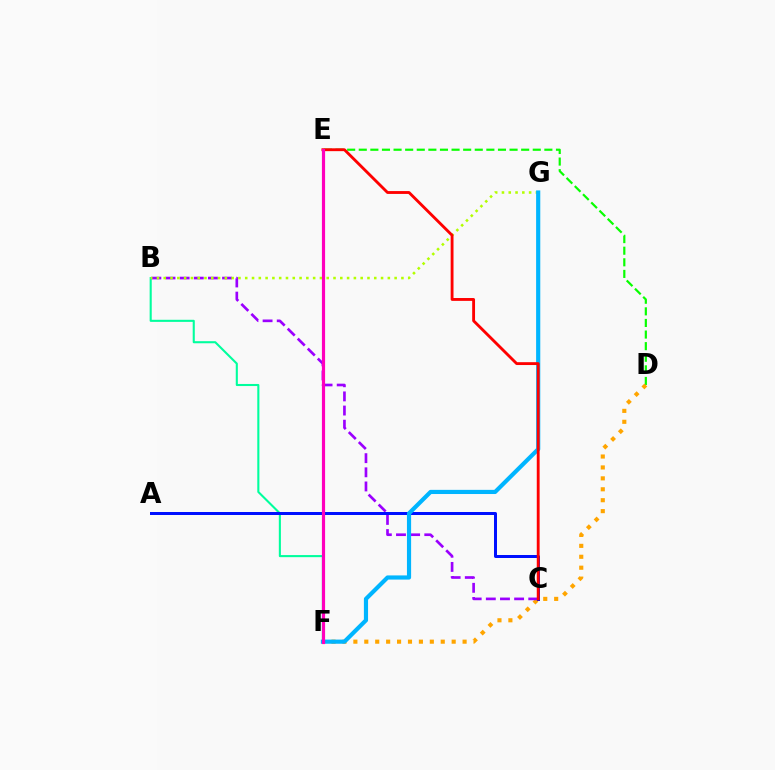{('D', 'E'): [{'color': '#08ff00', 'line_style': 'dashed', 'thickness': 1.58}], ('D', 'F'): [{'color': '#ffa500', 'line_style': 'dotted', 'thickness': 2.97}], ('B', 'F'): [{'color': '#00ff9d', 'line_style': 'solid', 'thickness': 1.5}], ('B', 'C'): [{'color': '#9b00ff', 'line_style': 'dashed', 'thickness': 1.92}], ('A', 'C'): [{'color': '#0010ff', 'line_style': 'solid', 'thickness': 2.15}], ('B', 'G'): [{'color': '#b3ff00', 'line_style': 'dotted', 'thickness': 1.85}], ('F', 'G'): [{'color': '#00b5ff', 'line_style': 'solid', 'thickness': 3.0}], ('C', 'E'): [{'color': '#ff0000', 'line_style': 'solid', 'thickness': 2.05}], ('E', 'F'): [{'color': '#ff00bd', 'line_style': 'solid', 'thickness': 2.28}]}